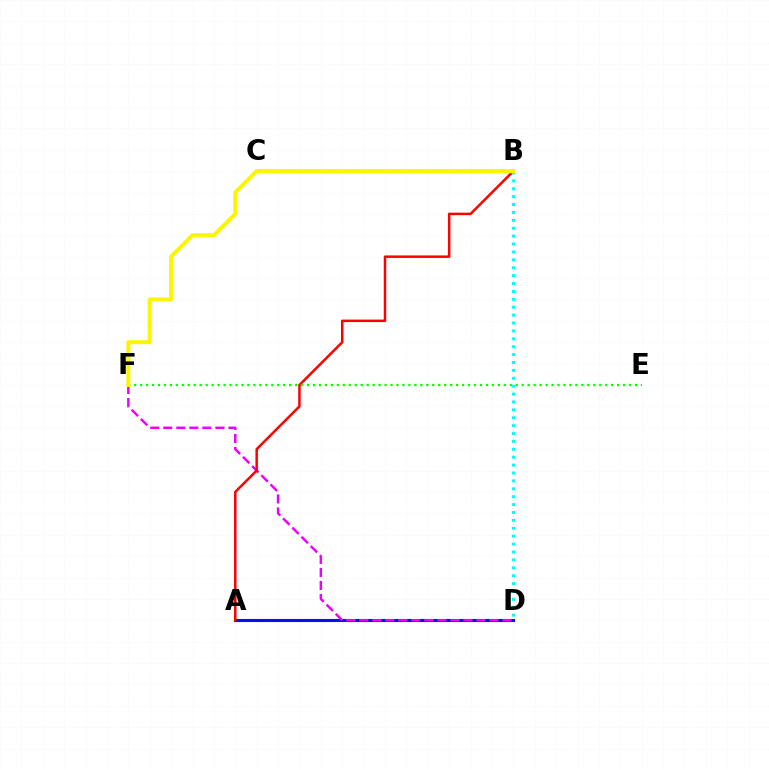{('A', 'D'): [{'color': '#0010ff', 'line_style': 'solid', 'thickness': 2.21}], ('D', 'F'): [{'color': '#ee00ff', 'line_style': 'dashed', 'thickness': 1.77}], ('A', 'B'): [{'color': '#ff0000', 'line_style': 'solid', 'thickness': 1.8}], ('E', 'F'): [{'color': '#08ff00', 'line_style': 'dotted', 'thickness': 1.62}], ('B', 'D'): [{'color': '#00fff6', 'line_style': 'dotted', 'thickness': 2.15}], ('B', 'F'): [{'color': '#fcf500', 'line_style': 'solid', 'thickness': 2.9}]}